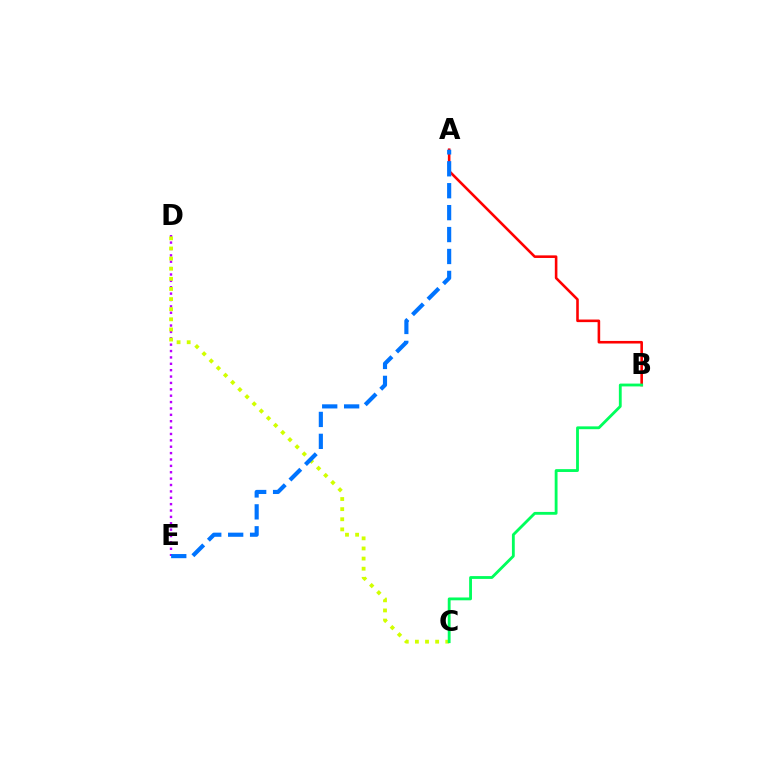{('A', 'B'): [{'color': '#ff0000', 'line_style': 'solid', 'thickness': 1.86}], ('D', 'E'): [{'color': '#b900ff', 'line_style': 'dotted', 'thickness': 1.73}], ('C', 'D'): [{'color': '#d1ff00', 'line_style': 'dotted', 'thickness': 2.75}], ('A', 'E'): [{'color': '#0074ff', 'line_style': 'dashed', 'thickness': 2.98}], ('B', 'C'): [{'color': '#00ff5c', 'line_style': 'solid', 'thickness': 2.04}]}